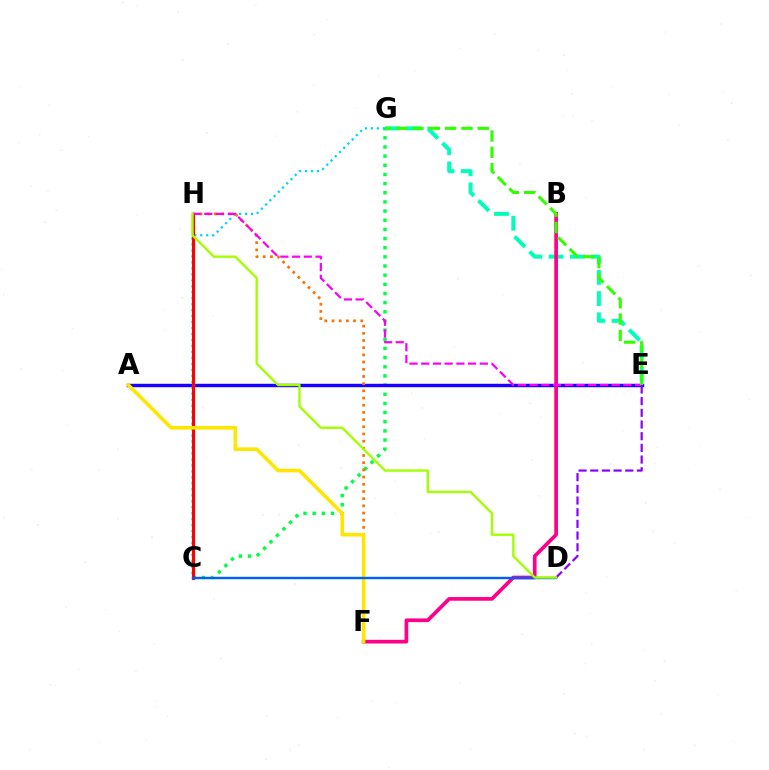{('E', 'G'): [{'color': '#00ffbb', 'line_style': 'dashed', 'thickness': 2.88}, {'color': '#31ff00', 'line_style': 'dashed', 'thickness': 2.22}], ('C', 'G'): [{'color': '#00ff45', 'line_style': 'dotted', 'thickness': 2.49}, {'color': '#00d3ff', 'line_style': 'dotted', 'thickness': 1.62}], ('A', 'E'): [{'color': '#1900ff', 'line_style': 'solid', 'thickness': 2.46}], ('B', 'F'): [{'color': '#ff0088', 'line_style': 'solid', 'thickness': 2.66}], ('C', 'H'): [{'color': '#ff0000', 'line_style': 'solid', 'thickness': 2.25}], ('F', 'H'): [{'color': '#ff7000', 'line_style': 'dotted', 'thickness': 1.95}], ('E', 'H'): [{'color': '#fa00f9', 'line_style': 'dashed', 'thickness': 1.59}], ('A', 'F'): [{'color': '#ffe600', 'line_style': 'solid', 'thickness': 2.59}], ('C', 'D'): [{'color': '#005dff', 'line_style': 'solid', 'thickness': 1.73}], ('D', 'E'): [{'color': '#8a00ff', 'line_style': 'dashed', 'thickness': 1.59}], ('D', 'H'): [{'color': '#a2ff00', 'line_style': 'solid', 'thickness': 1.71}]}